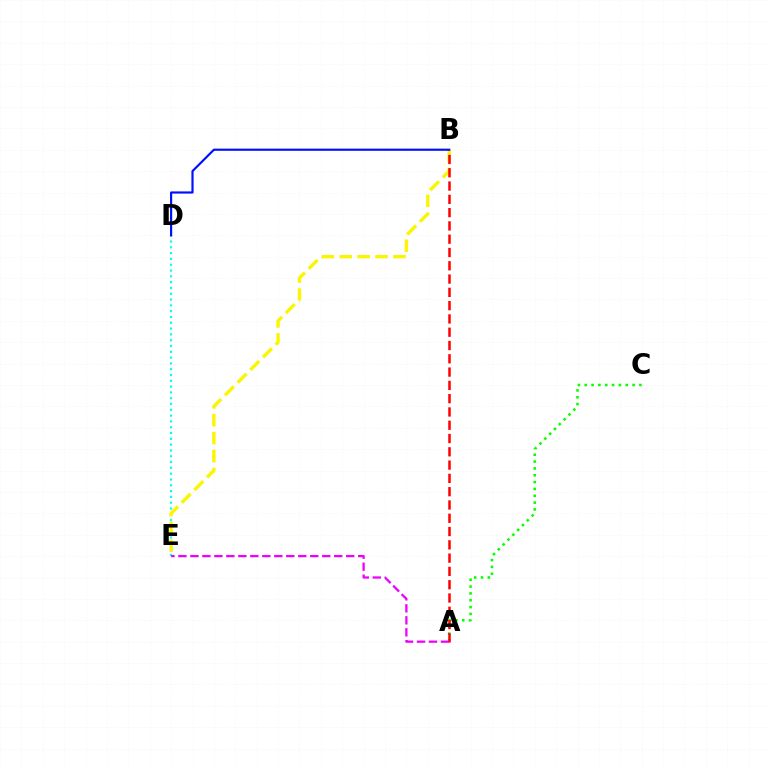{('D', 'E'): [{'color': '#00fff6', 'line_style': 'dotted', 'thickness': 1.58}], ('A', 'C'): [{'color': '#08ff00', 'line_style': 'dotted', 'thickness': 1.86}], ('B', 'E'): [{'color': '#fcf500', 'line_style': 'dashed', 'thickness': 2.43}], ('A', 'B'): [{'color': '#ff0000', 'line_style': 'dashed', 'thickness': 1.81}], ('A', 'E'): [{'color': '#ee00ff', 'line_style': 'dashed', 'thickness': 1.63}], ('B', 'D'): [{'color': '#0010ff', 'line_style': 'solid', 'thickness': 1.57}]}